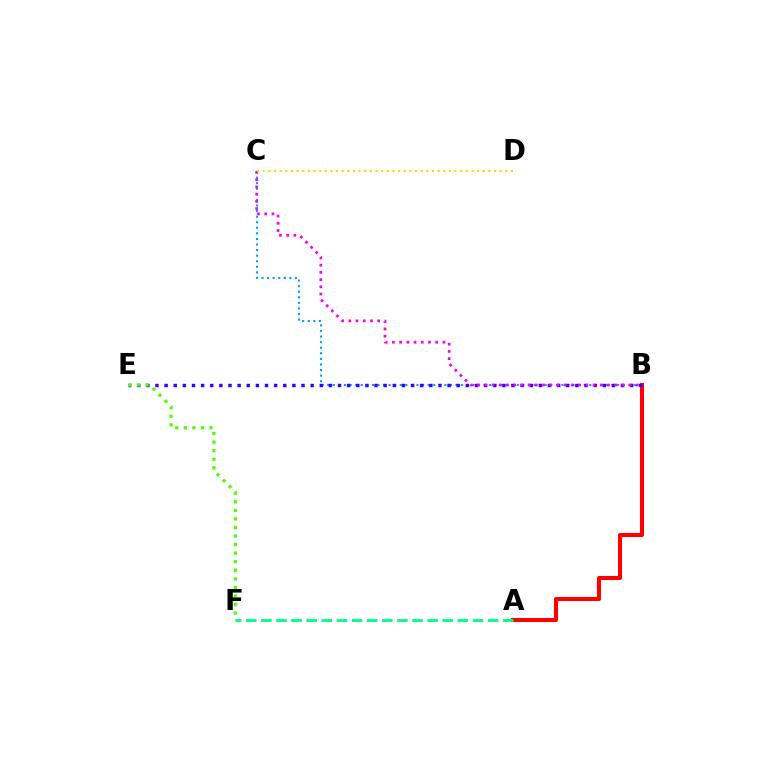{('A', 'B'): [{'color': '#ff0000', 'line_style': 'solid', 'thickness': 2.92}], ('B', 'C'): [{'color': '#009eff', 'line_style': 'dotted', 'thickness': 1.51}, {'color': '#ff00ed', 'line_style': 'dotted', 'thickness': 1.96}], ('B', 'E'): [{'color': '#3700ff', 'line_style': 'dotted', 'thickness': 2.48}], ('C', 'D'): [{'color': '#ffd500', 'line_style': 'dotted', 'thickness': 1.53}], ('E', 'F'): [{'color': '#4fff00', 'line_style': 'dotted', 'thickness': 2.33}], ('A', 'F'): [{'color': '#00ff86', 'line_style': 'dashed', 'thickness': 2.05}]}